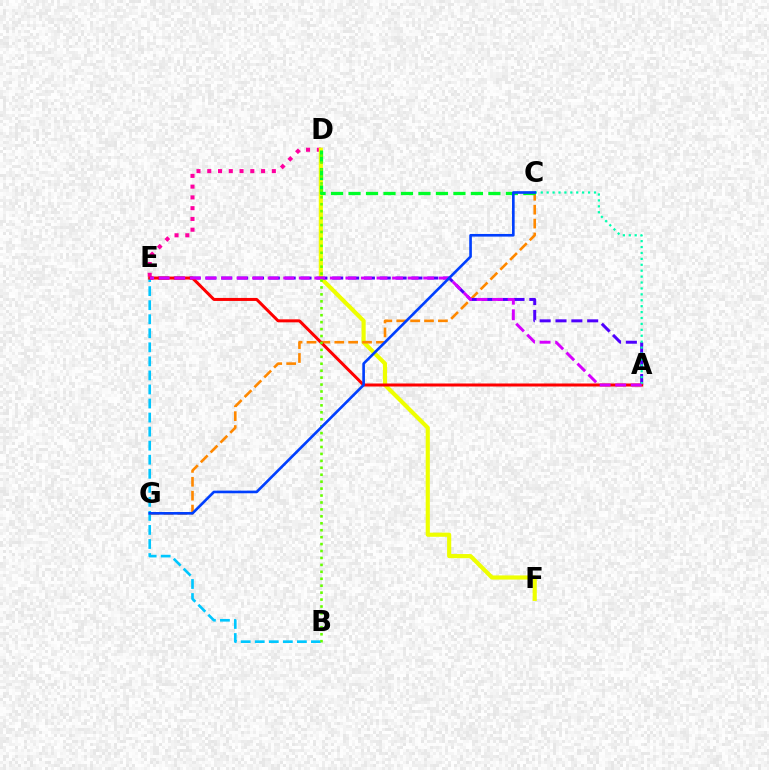{('D', 'E'): [{'color': '#ff00a0', 'line_style': 'dotted', 'thickness': 2.92}], ('D', 'F'): [{'color': '#eeff00', 'line_style': 'solid', 'thickness': 2.97}], ('B', 'E'): [{'color': '#00c7ff', 'line_style': 'dashed', 'thickness': 1.91}], ('C', 'G'): [{'color': '#ff8800', 'line_style': 'dashed', 'thickness': 1.89}, {'color': '#003fff', 'line_style': 'solid', 'thickness': 1.9}], ('A', 'E'): [{'color': '#4f00ff', 'line_style': 'dashed', 'thickness': 2.15}, {'color': '#ff0000', 'line_style': 'solid', 'thickness': 2.16}, {'color': '#d600ff', 'line_style': 'dashed', 'thickness': 2.11}], ('A', 'C'): [{'color': '#00ffaf', 'line_style': 'dotted', 'thickness': 1.61}], ('C', 'D'): [{'color': '#00ff27', 'line_style': 'dashed', 'thickness': 2.37}], ('B', 'D'): [{'color': '#66ff00', 'line_style': 'dotted', 'thickness': 1.88}]}